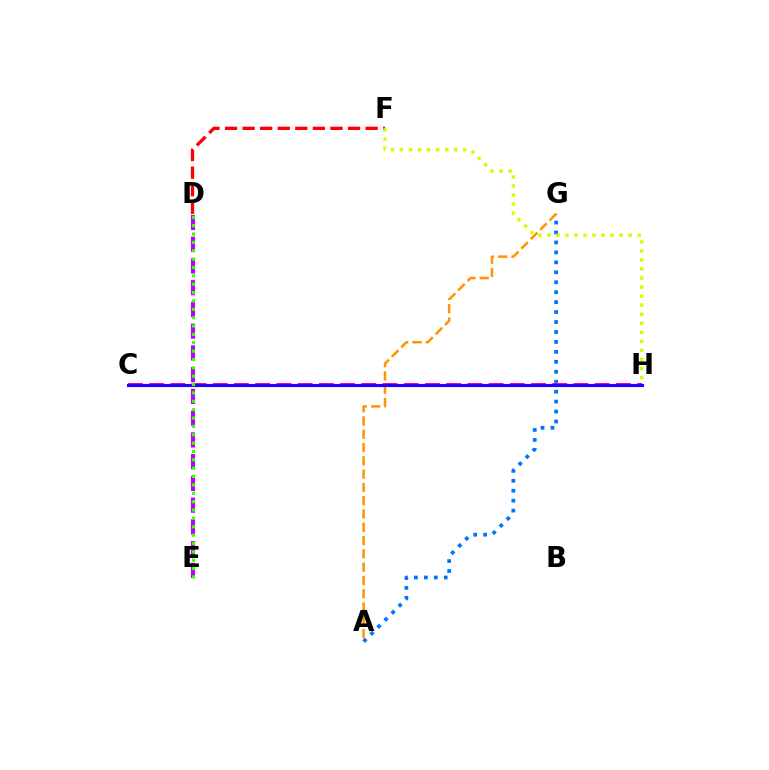{('C', 'H'): [{'color': '#00fff6', 'line_style': 'dashed', 'thickness': 1.89}, {'color': '#00ff5c', 'line_style': 'solid', 'thickness': 2.0}, {'color': '#ff00ac', 'line_style': 'dashed', 'thickness': 2.88}, {'color': '#2500ff', 'line_style': 'solid', 'thickness': 2.25}], ('D', 'F'): [{'color': '#ff0000', 'line_style': 'dashed', 'thickness': 2.39}], ('A', 'G'): [{'color': '#0074ff', 'line_style': 'dotted', 'thickness': 2.7}, {'color': '#ff9400', 'line_style': 'dashed', 'thickness': 1.81}], ('F', 'H'): [{'color': '#d1ff00', 'line_style': 'dotted', 'thickness': 2.46}], ('D', 'E'): [{'color': '#b900ff', 'line_style': 'dashed', 'thickness': 2.95}, {'color': '#3dff00', 'line_style': 'dotted', 'thickness': 2.27}]}